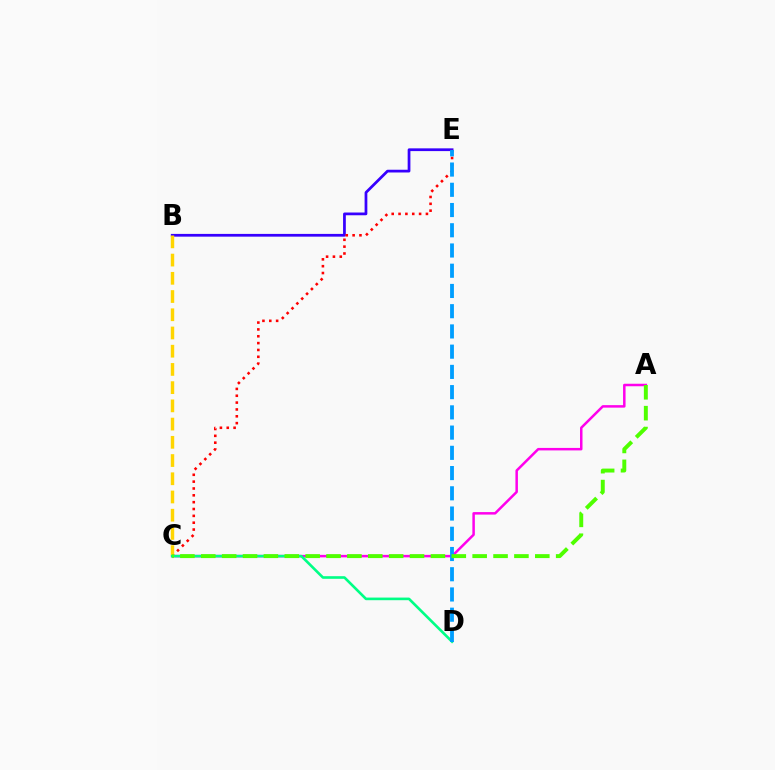{('B', 'E'): [{'color': '#3700ff', 'line_style': 'solid', 'thickness': 1.98}], ('A', 'C'): [{'color': '#ff00ed', 'line_style': 'solid', 'thickness': 1.8}, {'color': '#4fff00', 'line_style': 'dashed', 'thickness': 2.84}], ('C', 'E'): [{'color': '#ff0000', 'line_style': 'dotted', 'thickness': 1.86}], ('B', 'C'): [{'color': '#ffd500', 'line_style': 'dashed', 'thickness': 2.48}], ('C', 'D'): [{'color': '#00ff86', 'line_style': 'solid', 'thickness': 1.89}], ('D', 'E'): [{'color': '#009eff', 'line_style': 'dashed', 'thickness': 2.75}]}